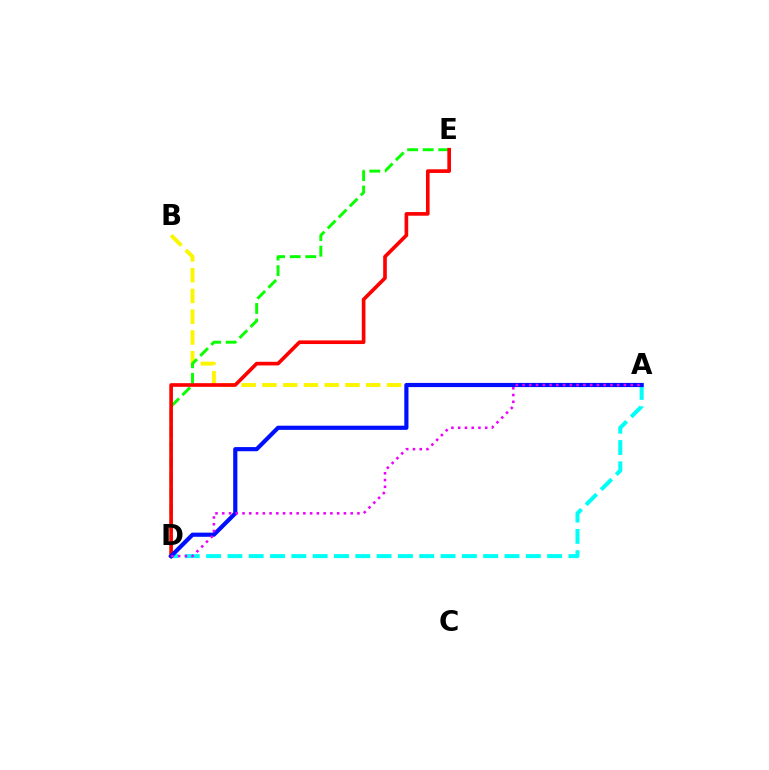{('A', 'D'): [{'color': '#00fff6', 'line_style': 'dashed', 'thickness': 2.9}, {'color': '#0010ff', 'line_style': 'solid', 'thickness': 3.0}, {'color': '#ee00ff', 'line_style': 'dotted', 'thickness': 1.84}], ('A', 'B'): [{'color': '#fcf500', 'line_style': 'dashed', 'thickness': 2.82}], ('D', 'E'): [{'color': '#08ff00', 'line_style': 'dashed', 'thickness': 2.11}, {'color': '#ff0000', 'line_style': 'solid', 'thickness': 2.63}]}